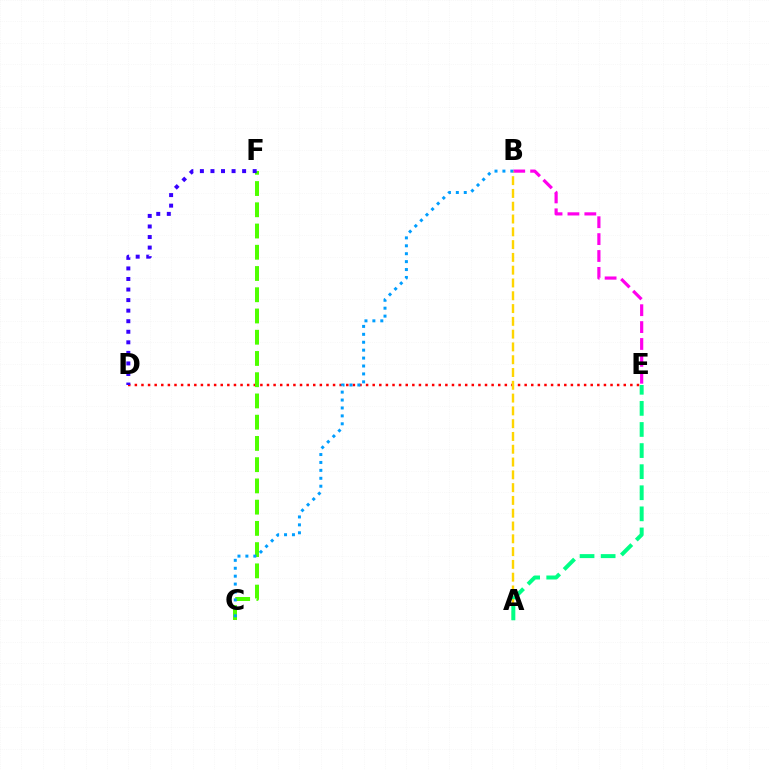{('B', 'E'): [{'color': '#ff00ed', 'line_style': 'dashed', 'thickness': 2.29}], ('D', 'E'): [{'color': '#ff0000', 'line_style': 'dotted', 'thickness': 1.8}], ('A', 'B'): [{'color': '#ffd500', 'line_style': 'dashed', 'thickness': 1.74}], ('C', 'F'): [{'color': '#4fff00', 'line_style': 'dashed', 'thickness': 2.89}], ('A', 'E'): [{'color': '#00ff86', 'line_style': 'dashed', 'thickness': 2.87}], ('B', 'C'): [{'color': '#009eff', 'line_style': 'dotted', 'thickness': 2.15}], ('D', 'F'): [{'color': '#3700ff', 'line_style': 'dotted', 'thickness': 2.87}]}